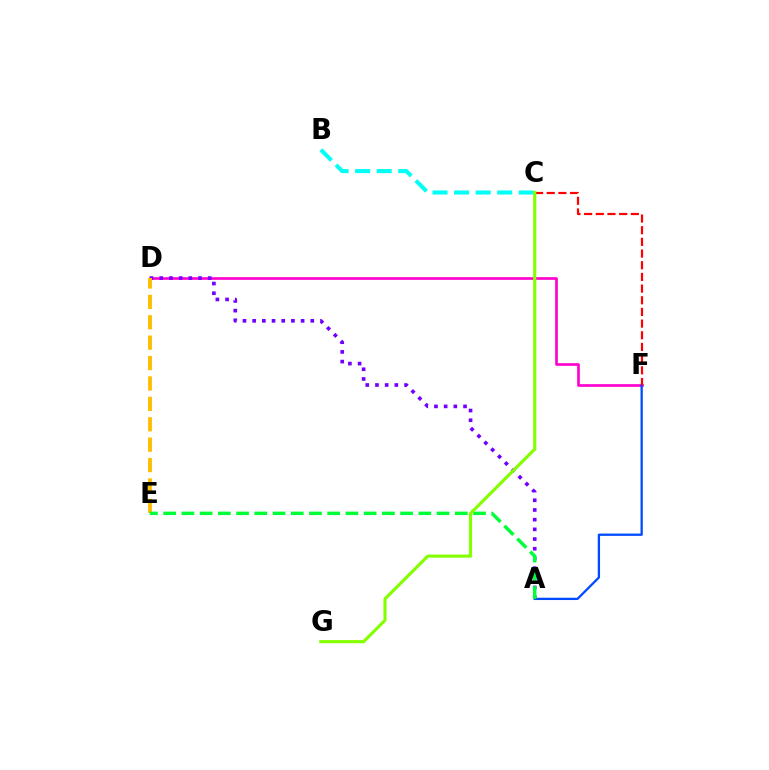{('D', 'F'): [{'color': '#ff00cf', 'line_style': 'solid', 'thickness': 1.92}], ('A', 'D'): [{'color': '#7200ff', 'line_style': 'dotted', 'thickness': 2.63}], ('D', 'E'): [{'color': '#ffbd00', 'line_style': 'dashed', 'thickness': 2.77}], ('A', 'F'): [{'color': '#004bff', 'line_style': 'solid', 'thickness': 1.65}], ('A', 'E'): [{'color': '#00ff39', 'line_style': 'dashed', 'thickness': 2.48}], ('C', 'F'): [{'color': '#ff0000', 'line_style': 'dashed', 'thickness': 1.59}], ('B', 'C'): [{'color': '#00fff6', 'line_style': 'dashed', 'thickness': 2.93}], ('C', 'G'): [{'color': '#84ff00', 'line_style': 'solid', 'thickness': 2.26}]}